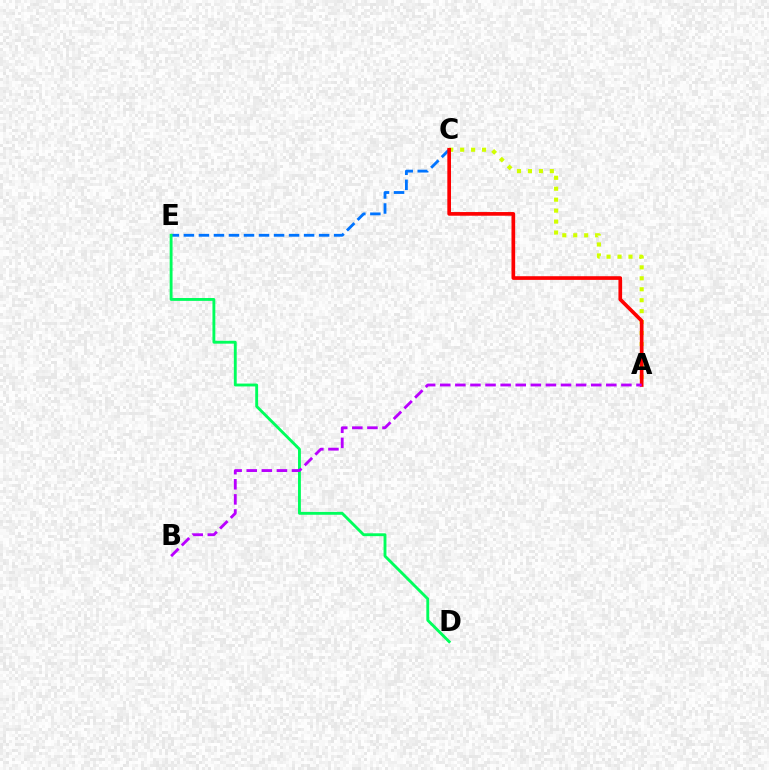{('C', 'E'): [{'color': '#0074ff', 'line_style': 'dashed', 'thickness': 2.04}], ('A', 'C'): [{'color': '#d1ff00', 'line_style': 'dotted', 'thickness': 2.97}, {'color': '#ff0000', 'line_style': 'solid', 'thickness': 2.65}], ('D', 'E'): [{'color': '#00ff5c', 'line_style': 'solid', 'thickness': 2.06}], ('A', 'B'): [{'color': '#b900ff', 'line_style': 'dashed', 'thickness': 2.05}]}